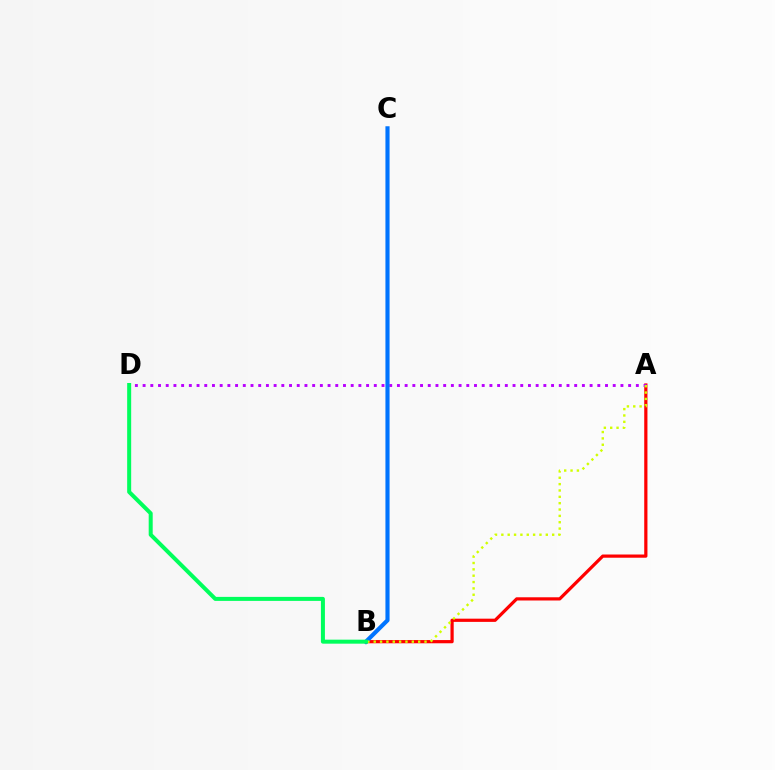{('A', 'B'): [{'color': '#ff0000', 'line_style': 'solid', 'thickness': 2.31}, {'color': '#d1ff00', 'line_style': 'dotted', 'thickness': 1.73}], ('A', 'D'): [{'color': '#b900ff', 'line_style': 'dotted', 'thickness': 2.09}], ('B', 'C'): [{'color': '#0074ff', 'line_style': 'solid', 'thickness': 2.98}], ('B', 'D'): [{'color': '#00ff5c', 'line_style': 'solid', 'thickness': 2.89}]}